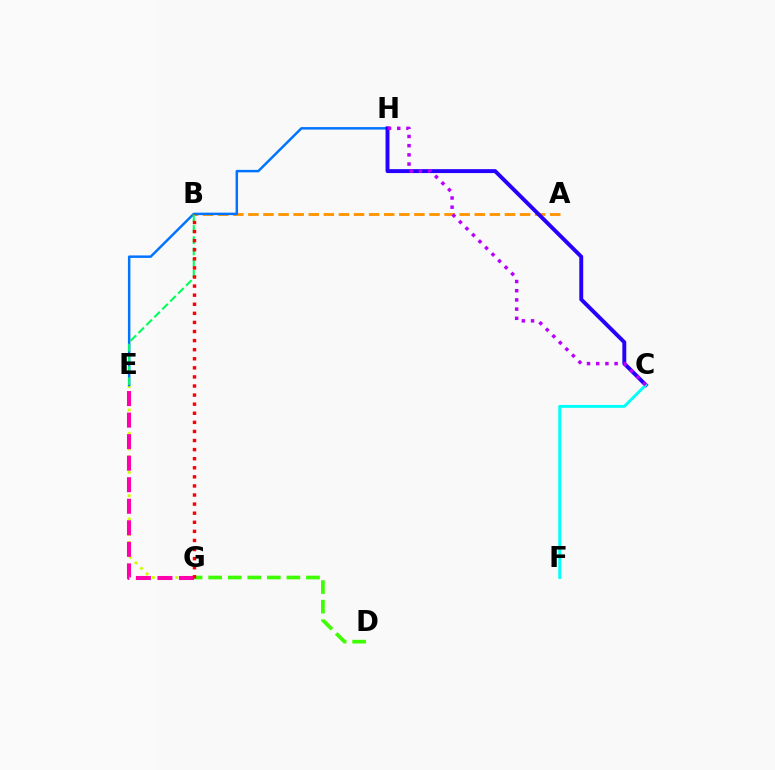{('A', 'B'): [{'color': '#ff9400', 'line_style': 'dashed', 'thickness': 2.05}], ('D', 'G'): [{'color': '#3dff00', 'line_style': 'dashed', 'thickness': 2.66}], ('E', 'G'): [{'color': '#d1ff00', 'line_style': 'dotted', 'thickness': 2.12}, {'color': '#ff00ac', 'line_style': 'dashed', 'thickness': 2.93}], ('E', 'H'): [{'color': '#0074ff', 'line_style': 'solid', 'thickness': 1.78}], ('C', 'H'): [{'color': '#2500ff', 'line_style': 'solid', 'thickness': 2.82}, {'color': '#b900ff', 'line_style': 'dotted', 'thickness': 2.5}], ('B', 'E'): [{'color': '#00ff5c', 'line_style': 'dashed', 'thickness': 1.52}], ('C', 'F'): [{'color': '#00fff6', 'line_style': 'solid', 'thickness': 2.1}], ('B', 'G'): [{'color': '#ff0000', 'line_style': 'dotted', 'thickness': 2.47}]}